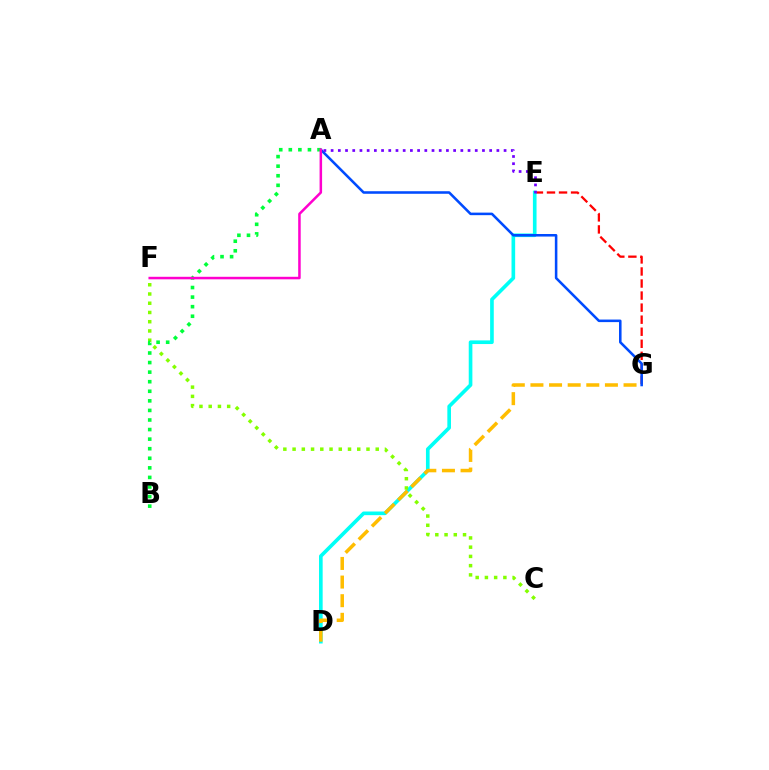{('E', 'G'): [{'color': '#ff0000', 'line_style': 'dashed', 'thickness': 1.64}], ('D', 'E'): [{'color': '#00fff6', 'line_style': 'solid', 'thickness': 2.63}], ('A', 'G'): [{'color': '#004bff', 'line_style': 'solid', 'thickness': 1.84}], ('C', 'F'): [{'color': '#84ff00', 'line_style': 'dotted', 'thickness': 2.51}], ('A', 'E'): [{'color': '#7200ff', 'line_style': 'dotted', 'thickness': 1.96}], ('A', 'B'): [{'color': '#00ff39', 'line_style': 'dotted', 'thickness': 2.6}], ('D', 'G'): [{'color': '#ffbd00', 'line_style': 'dashed', 'thickness': 2.53}], ('A', 'F'): [{'color': '#ff00cf', 'line_style': 'solid', 'thickness': 1.82}]}